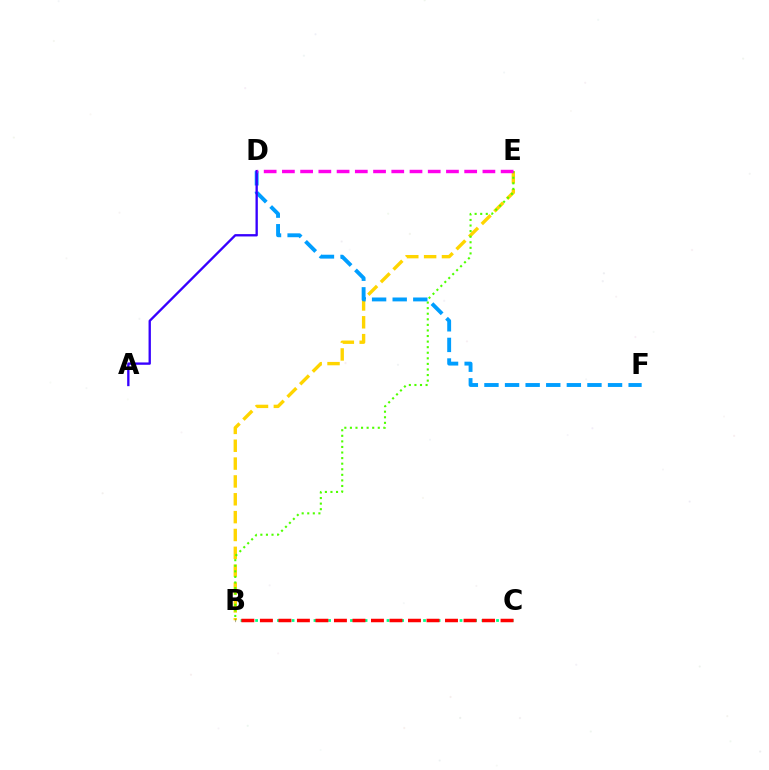{('B', 'E'): [{'color': '#ffd500', 'line_style': 'dashed', 'thickness': 2.42}, {'color': '#4fff00', 'line_style': 'dotted', 'thickness': 1.51}], ('D', 'F'): [{'color': '#009eff', 'line_style': 'dashed', 'thickness': 2.8}], ('A', 'D'): [{'color': '#3700ff', 'line_style': 'solid', 'thickness': 1.69}], ('B', 'C'): [{'color': '#00ff86', 'line_style': 'dotted', 'thickness': 1.98}, {'color': '#ff0000', 'line_style': 'dashed', 'thickness': 2.51}], ('D', 'E'): [{'color': '#ff00ed', 'line_style': 'dashed', 'thickness': 2.48}]}